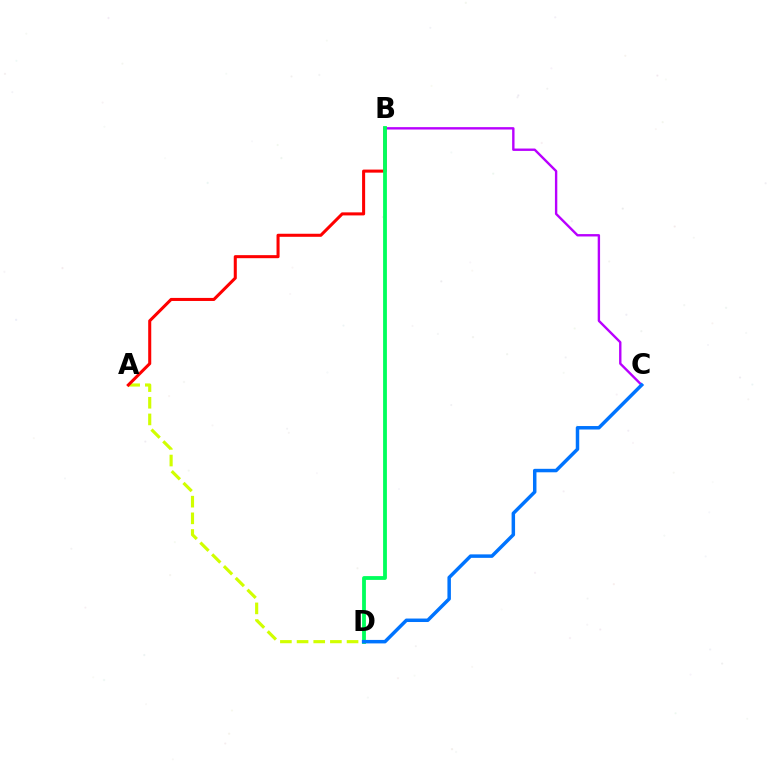{('A', 'D'): [{'color': '#d1ff00', 'line_style': 'dashed', 'thickness': 2.26}], ('B', 'C'): [{'color': '#b900ff', 'line_style': 'solid', 'thickness': 1.72}], ('A', 'B'): [{'color': '#ff0000', 'line_style': 'solid', 'thickness': 2.19}], ('B', 'D'): [{'color': '#00ff5c', 'line_style': 'solid', 'thickness': 2.74}], ('C', 'D'): [{'color': '#0074ff', 'line_style': 'solid', 'thickness': 2.5}]}